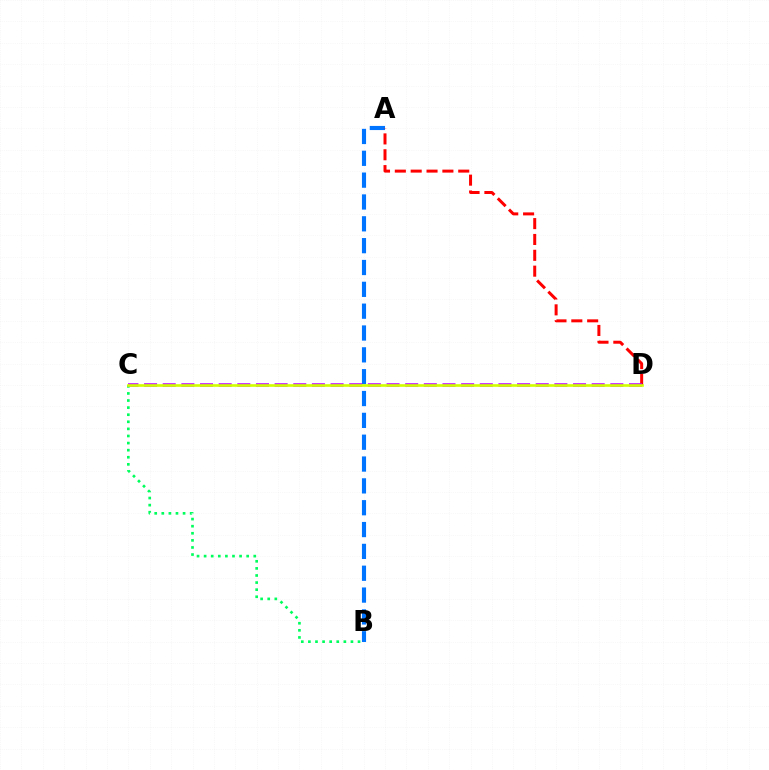{('A', 'B'): [{'color': '#0074ff', 'line_style': 'dashed', 'thickness': 2.97}], ('B', 'C'): [{'color': '#00ff5c', 'line_style': 'dotted', 'thickness': 1.93}], ('A', 'D'): [{'color': '#ff0000', 'line_style': 'dashed', 'thickness': 2.15}], ('C', 'D'): [{'color': '#b900ff', 'line_style': 'dashed', 'thickness': 2.53}, {'color': '#d1ff00', 'line_style': 'solid', 'thickness': 1.9}]}